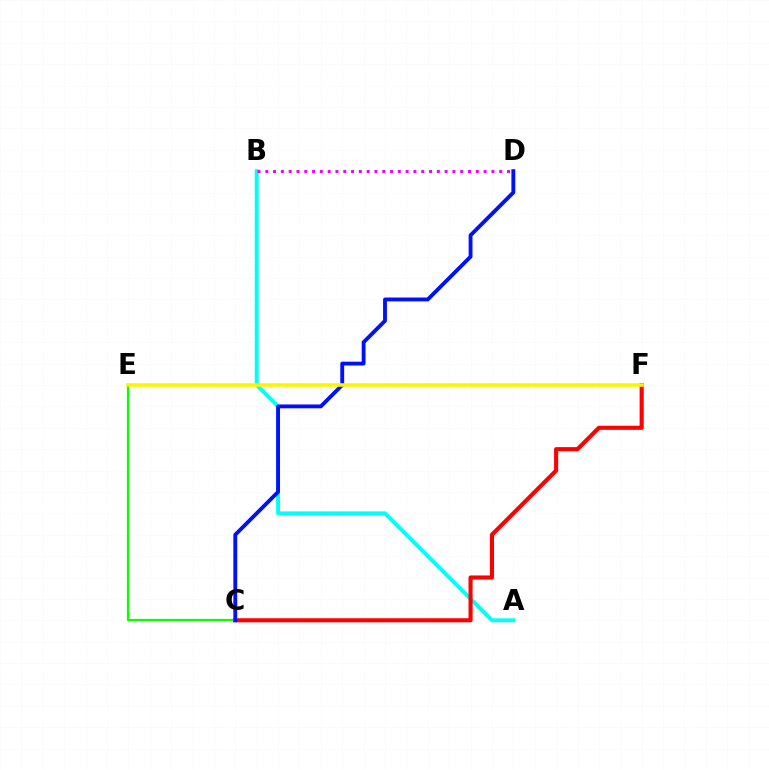{('A', 'B'): [{'color': '#00fff6', 'line_style': 'solid', 'thickness': 2.81}], ('C', 'F'): [{'color': '#ff0000', 'line_style': 'solid', 'thickness': 2.95}], ('C', 'E'): [{'color': '#08ff00', 'line_style': 'solid', 'thickness': 1.61}], ('C', 'D'): [{'color': '#0010ff', 'line_style': 'solid', 'thickness': 2.77}], ('E', 'F'): [{'color': '#fcf500', 'line_style': 'solid', 'thickness': 2.57}], ('B', 'D'): [{'color': '#ee00ff', 'line_style': 'dotted', 'thickness': 2.12}]}